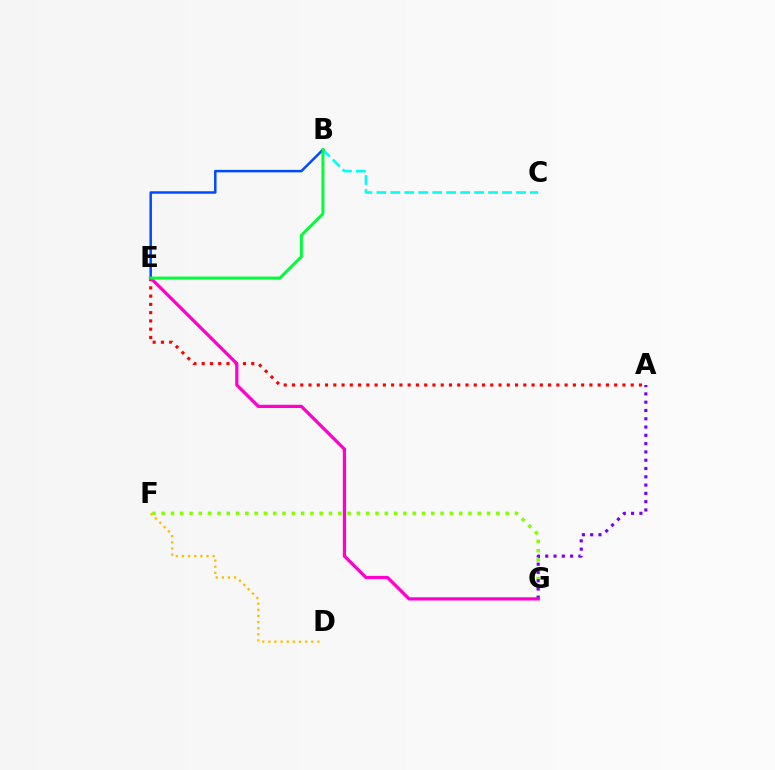{('F', 'G'): [{'color': '#84ff00', 'line_style': 'dotted', 'thickness': 2.53}], ('B', 'C'): [{'color': '#00fff6', 'line_style': 'dashed', 'thickness': 1.9}], ('D', 'F'): [{'color': '#ffbd00', 'line_style': 'dotted', 'thickness': 1.67}], ('A', 'G'): [{'color': '#7200ff', 'line_style': 'dotted', 'thickness': 2.25}], ('A', 'E'): [{'color': '#ff0000', 'line_style': 'dotted', 'thickness': 2.24}], ('E', 'G'): [{'color': '#ff00cf', 'line_style': 'solid', 'thickness': 2.34}], ('B', 'E'): [{'color': '#004bff', 'line_style': 'solid', 'thickness': 1.8}, {'color': '#00ff39', 'line_style': 'solid', 'thickness': 2.15}]}